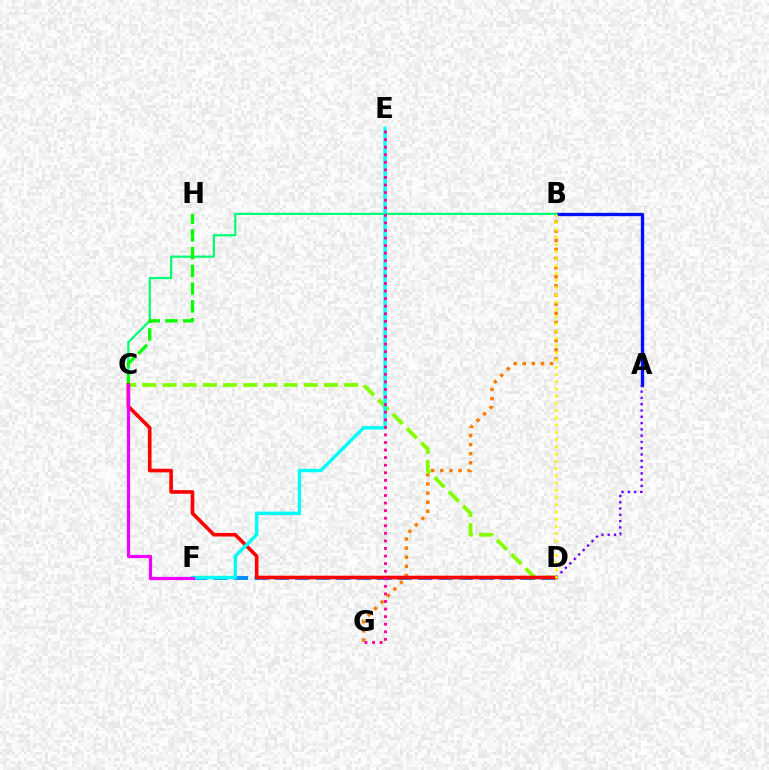{('B', 'G'): [{'color': '#ff7c00', 'line_style': 'dotted', 'thickness': 2.48}], ('A', 'B'): [{'color': '#0010ff', 'line_style': 'solid', 'thickness': 2.41}], ('C', 'D'): [{'color': '#84ff00', 'line_style': 'dashed', 'thickness': 2.74}, {'color': '#ff0000', 'line_style': 'solid', 'thickness': 2.6}], ('D', 'F'): [{'color': '#008cff', 'line_style': 'dashed', 'thickness': 2.78}], ('B', 'C'): [{'color': '#00ff74', 'line_style': 'solid', 'thickness': 1.61}], ('C', 'H'): [{'color': '#08ff00', 'line_style': 'dashed', 'thickness': 2.41}], ('E', 'F'): [{'color': '#00fff6', 'line_style': 'solid', 'thickness': 2.47}], ('A', 'D'): [{'color': '#7200ff', 'line_style': 'dotted', 'thickness': 1.71}], ('E', 'G'): [{'color': '#ff0094', 'line_style': 'dotted', 'thickness': 2.06}], ('B', 'D'): [{'color': '#fcf500', 'line_style': 'dotted', 'thickness': 1.97}], ('C', 'F'): [{'color': '#ee00ff', 'line_style': 'solid', 'thickness': 2.32}]}